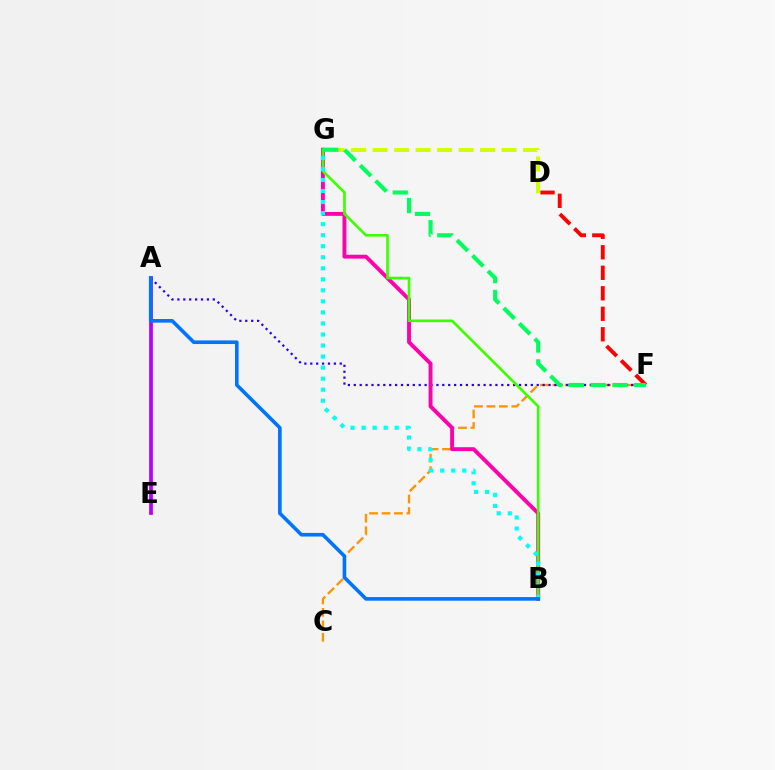{('A', 'E'): [{'color': '#b900ff', 'line_style': 'solid', 'thickness': 2.69}], ('C', 'F'): [{'color': '#ff9400', 'line_style': 'dashed', 'thickness': 1.69}], ('D', 'G'): [{'color': '#d1ff00', 'line_style': 'dashed', 'thickness': 2.92}], ('A', 'F'): [{'color': '#2500ff', 'line_style': 'dotted', 'thickness': 1.6}], ('B', 'G'): [{'color': '#ff00ac', 'line_style': 'solid', 'thickness': 2.8}, {'color': '#3dff00', 'line_style': 'solid', 'thickness': 1.91}, {'color': '#00fff6', 'line_style': 'dotted', 'thickness': 3.0}], ('D', 'F'): [{'color': '#ff0000', 'line_style': 'dashed', 'thickness': 2.78}], ('A', 'B'): [{'color': '#0074ff', 'line_style': 'solid', 'thickness': 2.61}], ('F', 'G'): [{'color': '#00ff5c', 'line_style': 'dashed', 'thickness': 2.97}]}